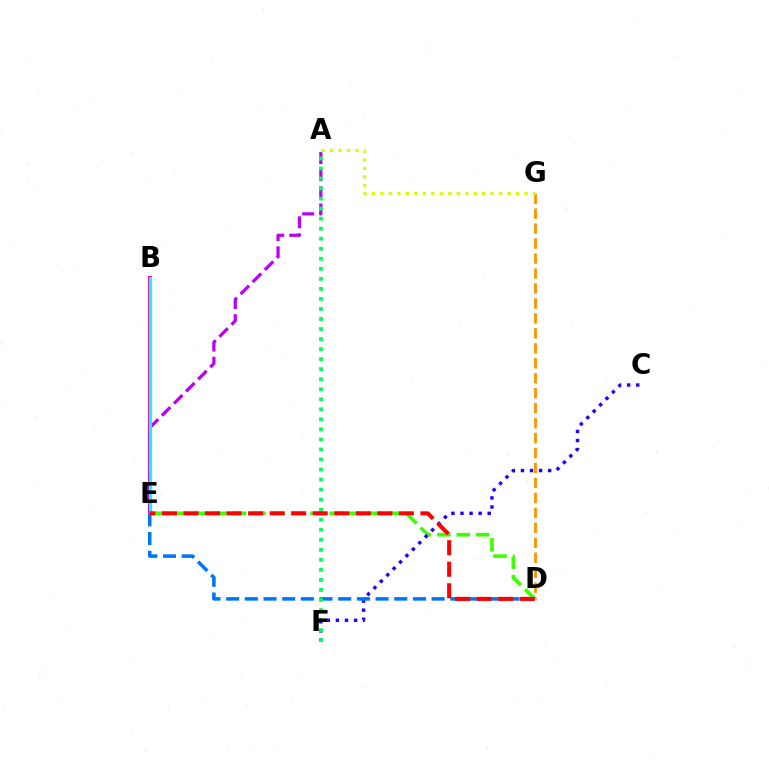{('B', 'E'): [{'color': '#ff00ac', 'line_style': 'solid', 'thickness': 2.86}, {'color': '#00fff6', 'line_style': 'solid', 'thickness': 2.24}], ('A', 'E'): [{'color': '#b900ff', 'line_style': 'dashed', 'thickness': 2.33}], ('D', 'E'): [{'color': '#3dff00', 'line_style': 'dashed', 'thickness': 2.63}, {'color': '#0074ff', 'line_style': 'dashed', 'thickness': 2.54}, {'color': '#ff0000', 'line_style': 'dashed', 'thickness': 2.93}], ('C', 'F'): [{'color': '#2500ff', 'line_style': 'dotted', 'thickness': 2.46}], ('D', 'G'): [{'color': '#ff9400', 'line_style': 'dashed', 'thickness': 2.03}], ('A', 'F'): [{'color': '#00ff5c', 'line_style': 'dotted', 'thickness': 2.73}], ('A', 'G'): [{'color': '#d1ff00', 'line_style': 'dotted', 'thickness': 2.3}]}